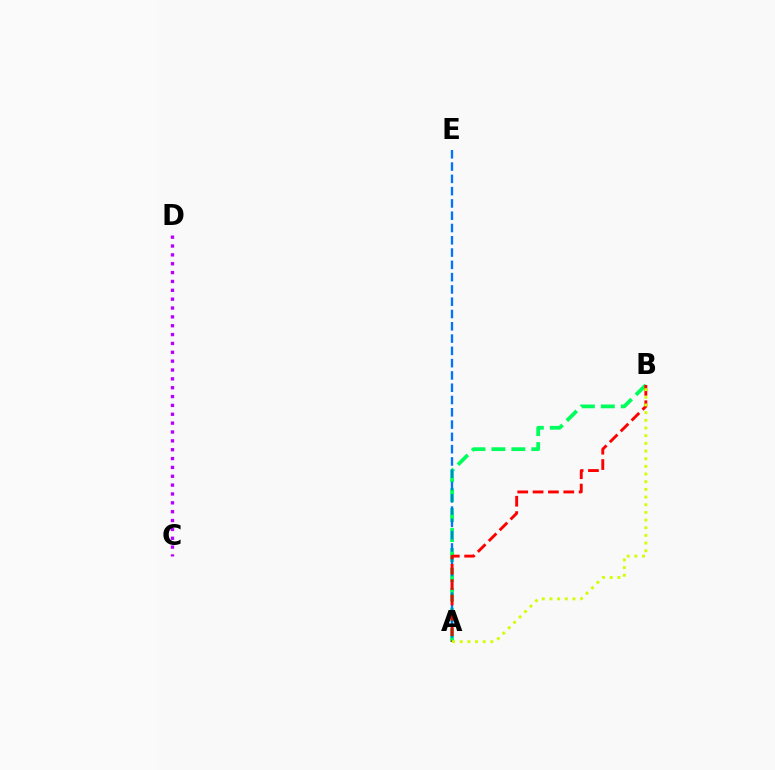{('C', 'D'): [{'color': '#b900ff', 'line_style': 'dotted', 'thickness': 2.41}], ('A', 'B'): [{'color': '#00ff5c', 'line_style': 'dashed', 'thickness': 2.71}, {'color': '#ff0000', 'line_style': 'dashed', 'thickness': 2.09}, {'color': '#d1ff00', 'line_style': 'dotted', 'thickness': 2.08}], ('A', 'E'): [{'color': '#0074ff', 'line_style': 'dashed', 'thickness': 1.67}]}